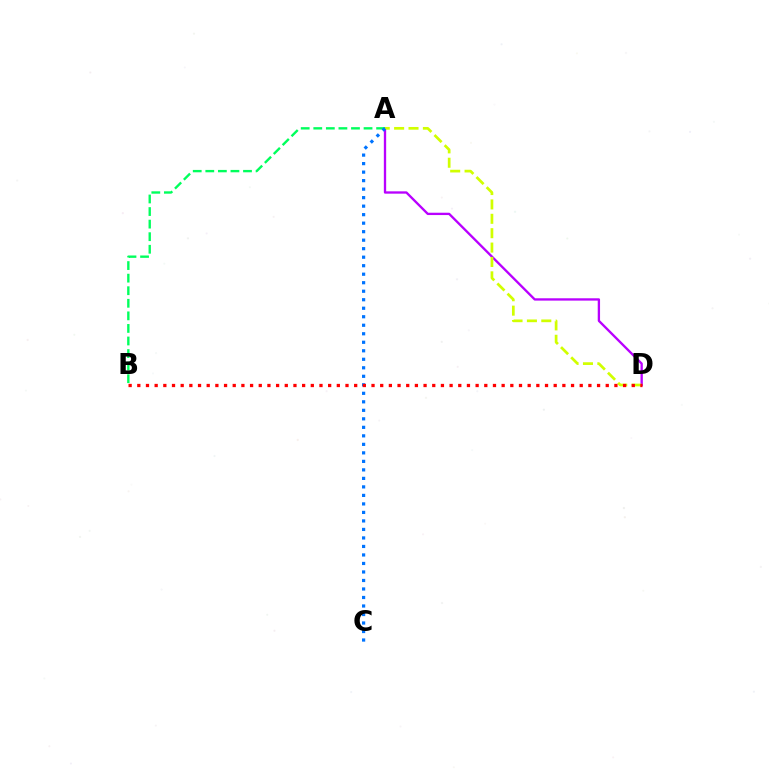{('A', 'D'): [{'color': '#b900ff', 'line_style': 'solid', 'thickness': 1.68}, {'color': '#d1ff00', 'line_style': 'dashed', 'thickness': 1.95}], ('A', 'B'): [{'color': '#00ff5c', 'line_style': 'dashed', 'thickness': 1.71}], ('A', 'C'): [{'color': '#0074ff', 'line_style': 'dotted', 'thickness': 2.31}], ('B', 'D'): [{'color': '#ff0000', 'line_style': 'dotted', 'thickness': 2.36}]}